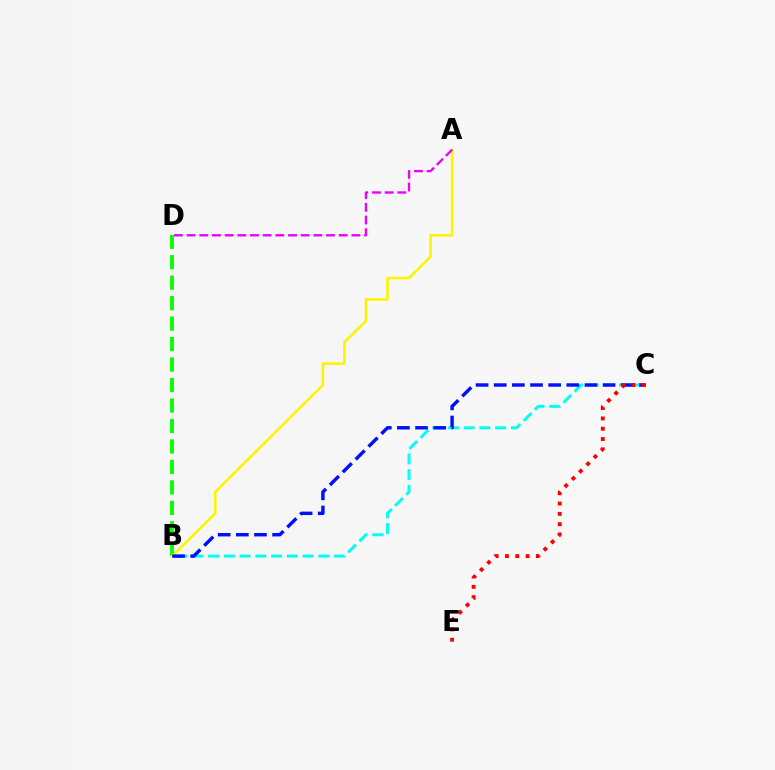{('B', 'C'): [{'color': '#00fff6', 'line_style': 'dashed', 'thickness': 2.14}, {'color': '#0010ff', 'line_style': 'dashed', 'thickness': 2.47}], ('B', 'D'): [{'color': '#08ff00', 'line_style': 'dashed', 'thickness': 2.78}], ('A', 'B'): [{'color': '#fcf500', 'line_style': 'solid', 'thickness': 1.86}], ('C', 'E'): [{'color': '#ff0000', 'line_style': 'dotted', 'thickness': 2.8}], ('A', 'D'): [{'color': '#ee00ff', 'line_style': 'dashed', 'thickness': 1.72}]}